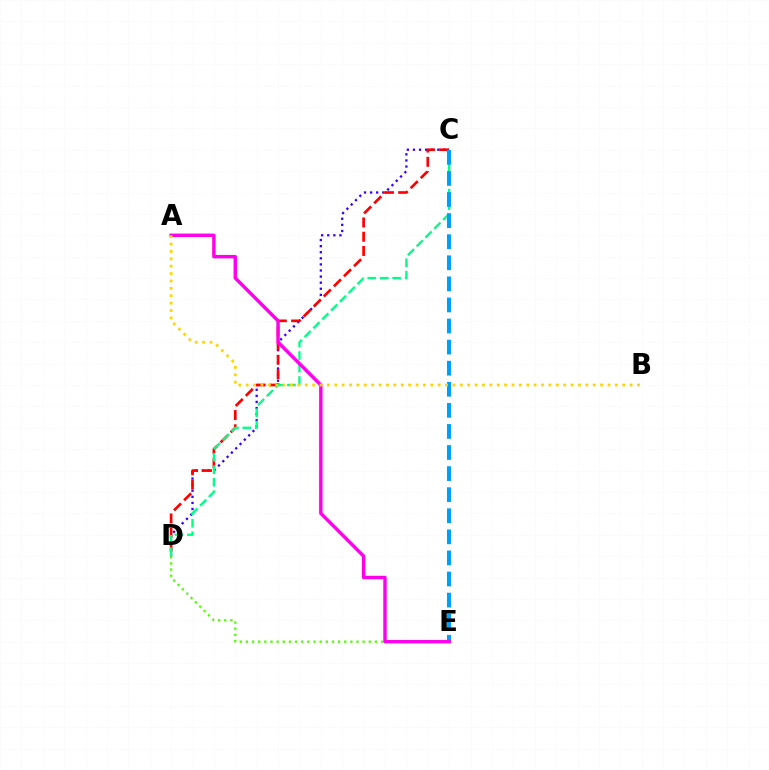{('D', 'E'): [{'color': '#4fff00', 'line_style': 'dotted', 'thickness': 1.67}], ('C', 'D'): [{'color': '#3700ff', 'line_style': 'dotted', 'thickness': 1.65}, {'color': '#ff0000', 'line_style': 'dashed', 'thickness': 1.94}, {'color': '#00ff86', 'line_style': 'dashed', 'thickness': 1.69}], ('C', 'E'): [{'color': '#009eff', 'line_style': 'dashed', 'thickness': 2.86}], ('A', 'E'): [{'color': '#ff00ed', 'line_style': 'solid', 'thickness': 2.47}], ('A', 'B'): [{'color': '#ffd500', 'line_style': 'dotted', 'thickness': 2.01}]}